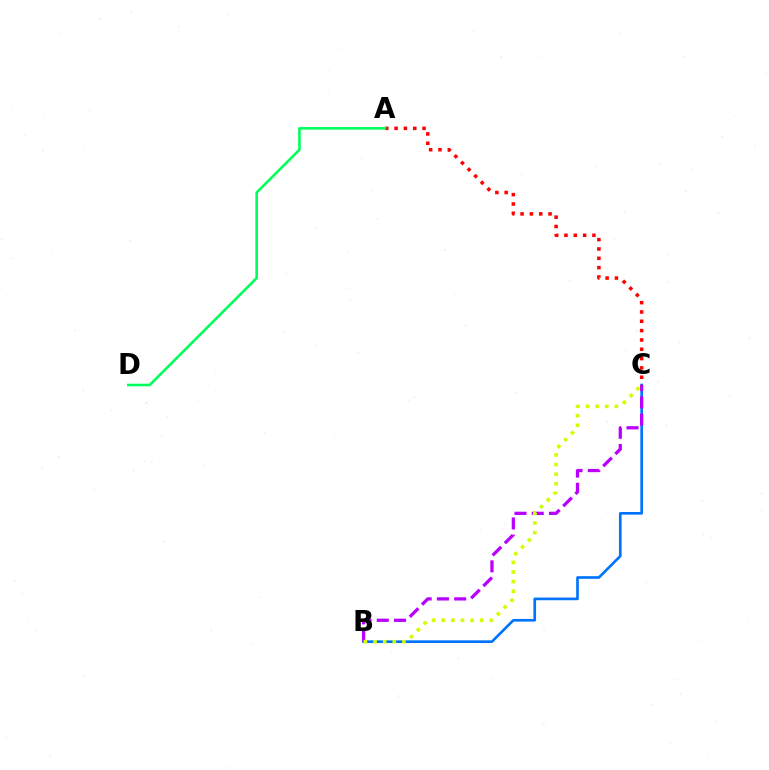{('B', 'C'): [{'color': '#0074ff', 'line_style': 'solid', 'thickness': 1.92}, {'color': '#b900ff', 'line_style': 'dashed', 'thickness': 2.34}, {'color': '#d1ff00', 'line_style': 'dotted', 'thickness': 2.62}], ('A', 'C'): [{'color': '#ff0000', 'line_style': 'dotted', 'thickness': 2.53}], ('A', 'D'): [{'color': '#00ff5c', 'line_style': 'solid', 'thickness': 1.88}]}